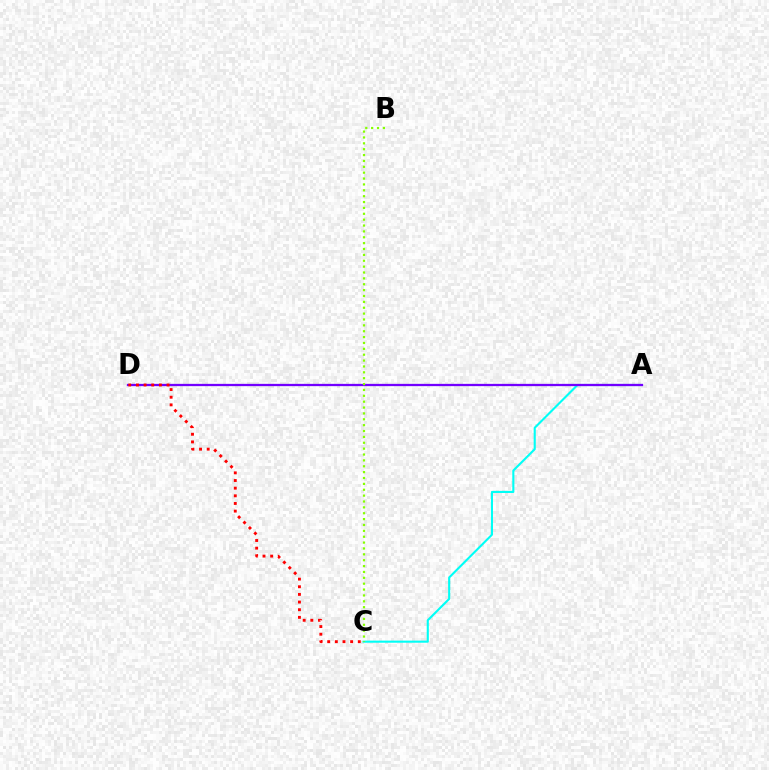{('A', 'C'): [{'color': '#00fff6', 'line_style': 'solid', 'thickness': 1.51}], ('A', 'D'): [{'color': '#7200ff', 'line_style': 'solid', 'thickness': 1.64}], ('C', 'D'): [{'color': '#ff0000', 'line_style': 'dotted', 'thickness': 2.08}], ('B', 'C'): [{'color': '#84ff00', 'line_style': 'dotted', 'thickness': 1.6}]}